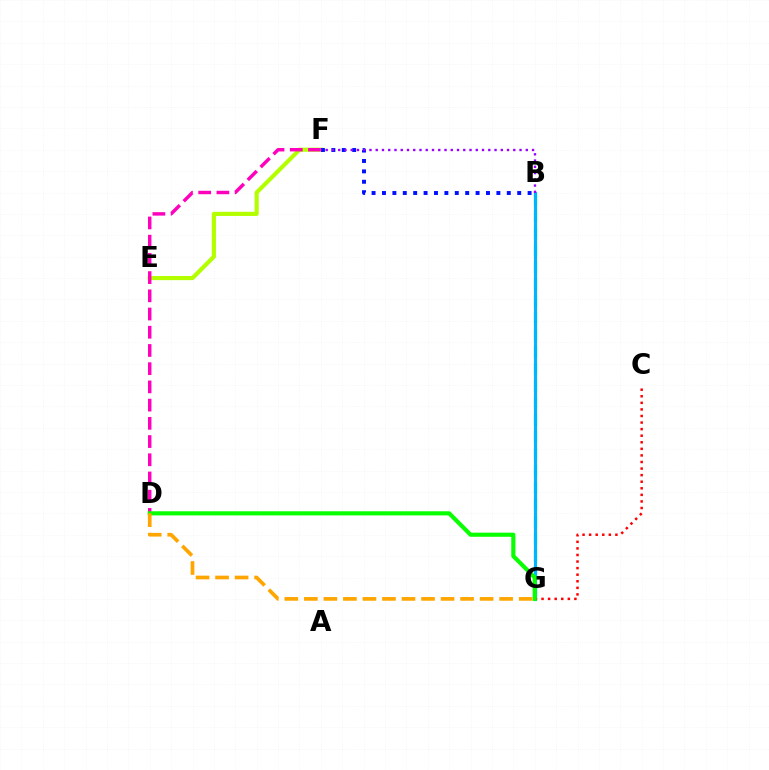{('E', 'F'): [{'color': '#b3ff00', 'line_style': 'solid', 'thickness': 2.99}], ('B', 'G'): [{'color': '#00ff9d', 'line_style': 'dashed', 'thickness': 2.3}, {'color': '#00b5ff', 'line_style': 'solid', 'thickness': 2.26}], ('D', 'F'): [{'color': '#ff00bd', 'line_style': 'dashed', 'thickness': 2.47}], ('B', 'F'): [{'color': '#0010ff', 'line_style': 'dotted', 'thickness': 2.83}, {'color': '#9b00ff', 'line_style': 'dotted', 'thickness': 1.7}], ('C', 'G'): [{'color': '#ff0000', 'line_style': 'dotted', 'thickness': 1.79}], ('D', 'G'): [{'color': '#08ff00', 'line_style': 'solid', 'thickness': 2.97}, {'color': '#ffa500', 'line_style': 'dashed', 'thickness': 2.65}]}